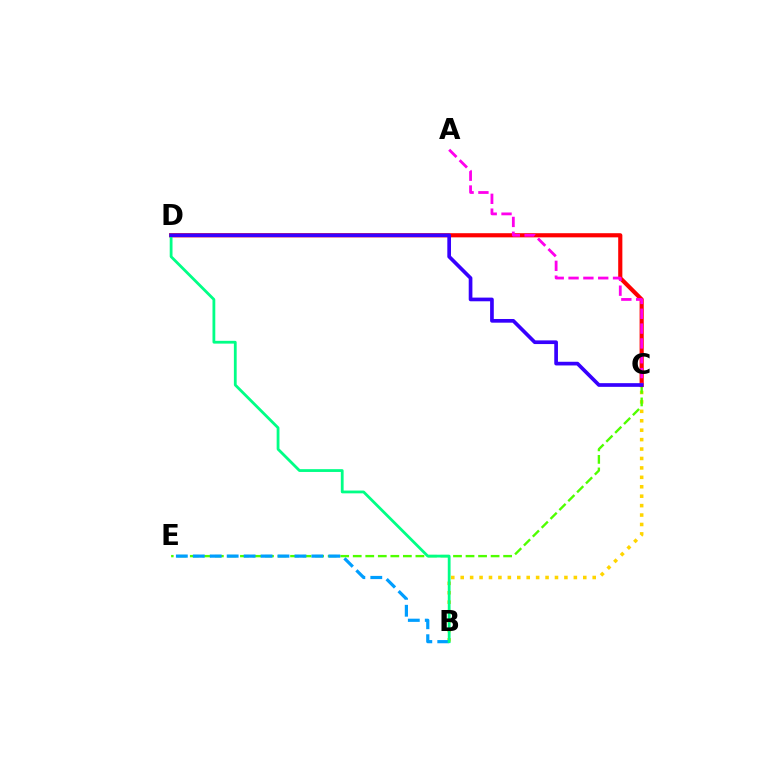{('B', 'C'): [{'color': '#ffd500', 'line_style': 'dotted', 'thickness': 2.56}], ('C', 'E'): [{'color': '#4fff00', 'line_style': 'dashed', 'thickness': 1.7}], ('B', 'E'): [{'color': '#009eff', 'line_style': 'dashed', 'thickness': 2.3}], ('C', 'D'): [{'color': '#ff0000', 'line_style': 'solid', 'thickness': 2.99}, {'color': '#3700ff', 'line_style': 'solid', 'thickness': 2.65}], ('B', 'D'): [{'color': '#00ff86', 'line_style': 'solid', 'thickness': 2.01}], ('A', 'C'): [{'color': '#ff00ed', 'line_style': 'dashed', 'thickness': 2.01}]}